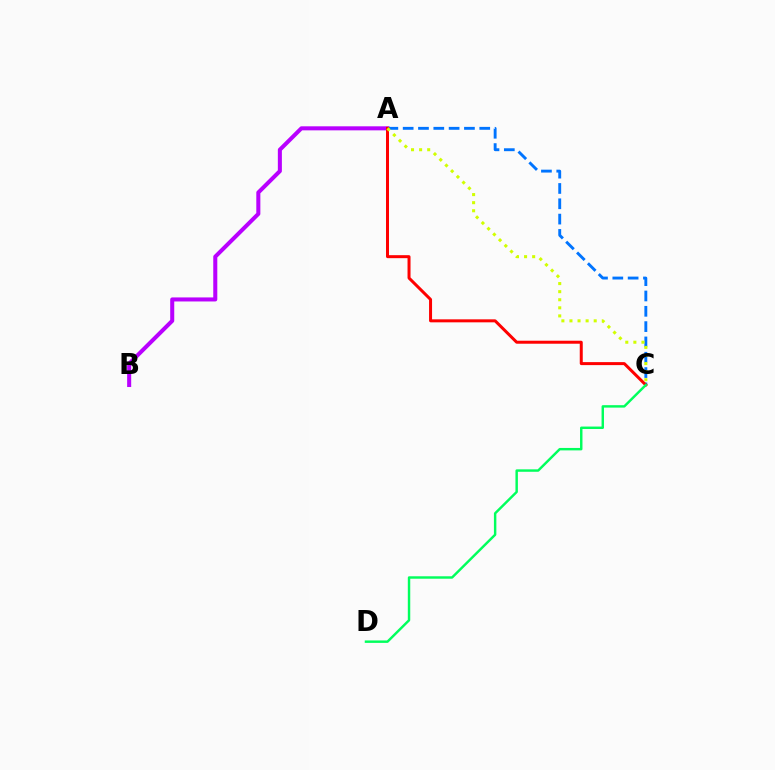{('A', 'B'): [{'color': '#b900ff', 'line_style': 'solid', 'thickness': 2.91}], ('A', 'C'): [{'color': '#0074ff', 'line_style': 'dashed', 'thickness': 2.08}, {'color': '#ff0000', 'line_style': 'solid', 'thickness': 2.16}, {'color': '#d1ff00', 'line_style': 'dotted', 'thickness': 2.2}], ('C', 'D'): [{'color': '#00ff5c', 'line_style': 'solid', 'thickness': 1.76}]}